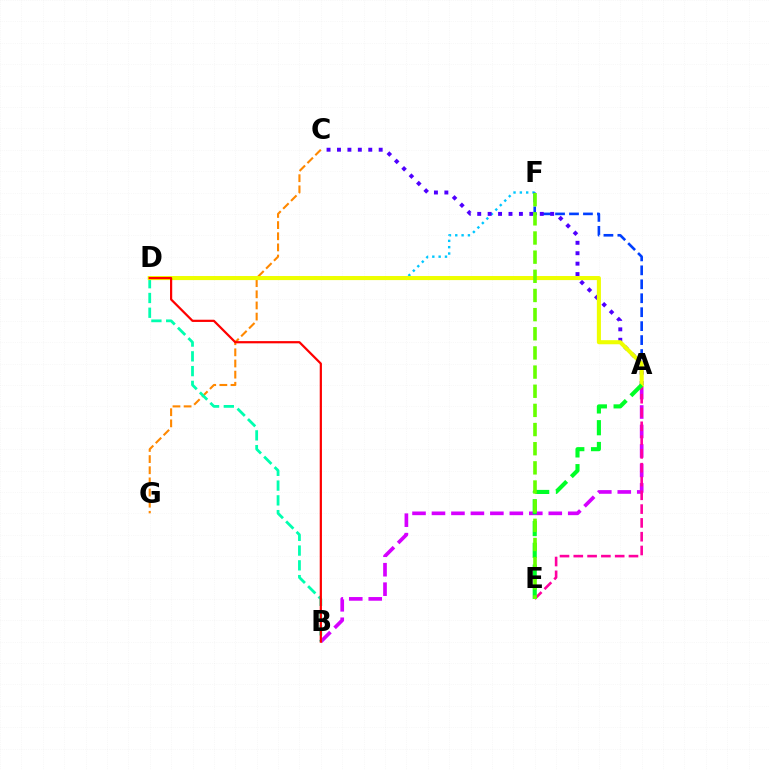{('D', 'F'): [{'color': '#00c7ff', 'line_style': 'dotted', 'thickness': 1.72}], ('A', 'F'): [{'color': '#003fff', 'line_style': 'dashed', 'thickness': 1.89}], ('A', 'C'): [{'color': '#4f00ff', 'line_style': 'dotted', 'thickness': 2.83}], ('A', 'B'): [{'color': '#d600ff', 'line_style': 'dashed', 'thickness': 2.64}], ('C', 'G'): [{'color': '#ff8800', 'line_style': 'dashed', 'thickness': 1.51}], ('B', 'D'): [{'color': '#00ffaf', 'line_style': 'dashed', 'thickness': 2.01}, {'color': '#ff0000', 'line_style': 'solid', 'thickness': 1.6}], ('A', 'E'): [{'color': '#ff00a0', 'line_style': 'dashed', 'thickness': 1.87}, {'color': '#00ff27', 'line_style': 'dashed', 'thickness': 2.96}], ('A', 'D'): [{'color': '#eeff00', 'line_style': 'solid', 'thickness': 2.94}], ('E', 'F'): [{'color': '#66ff00', 'line_style': 'dashed', 'thickness': 2.6}]}